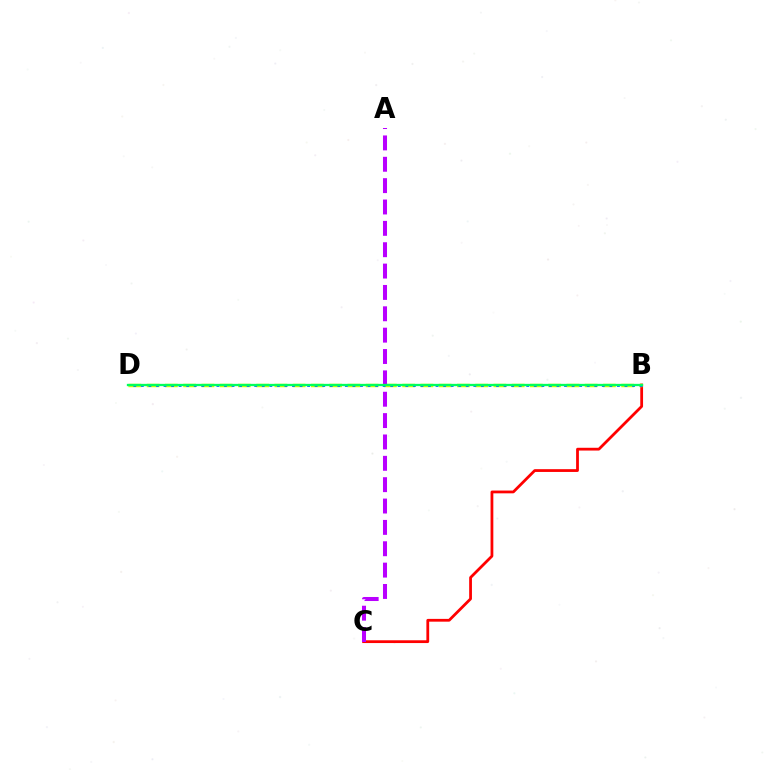{('B', 'C'): [{'color': '#ff0000', 'line_style': 'solid', 'thickness': 2.0}], ('B', 'D'): [{'color': '#d1ff00', 'line_style': 'dashed', 'thickness': 2.48}, {'color': '#0074ff', 'line_style': 'dotted', 'thickness': 2.05}, {'color': '#00ff5c', 'line_style': 'solid', 'thickness': 1.66}], ('A', 'C'): [{'color': '#b900ff', 'line_style': 'dashed', 'thickness': 2.9}]}